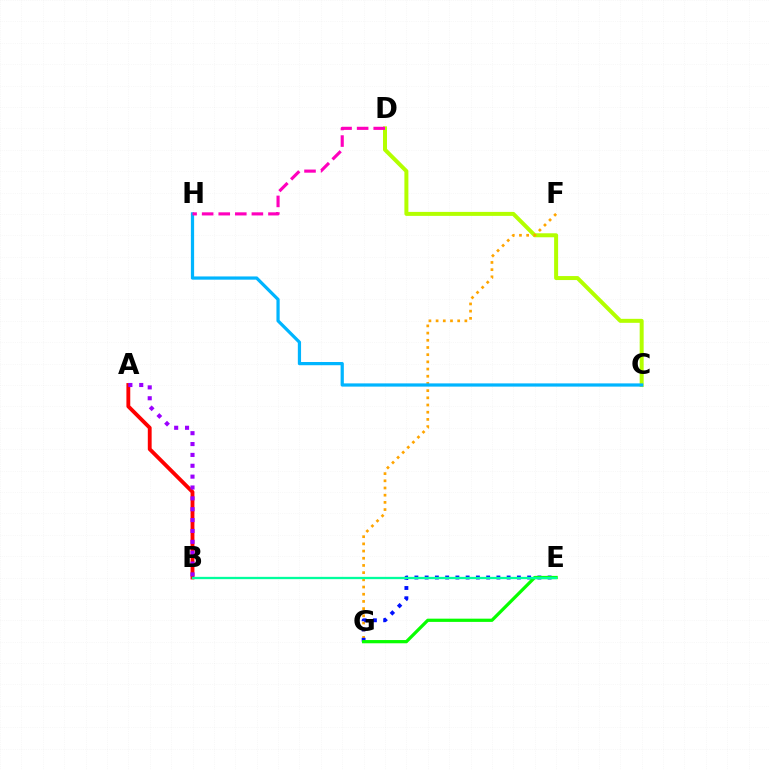{('A', 'B'): [{'color': '#ff0000', 'line_style': 'solid', 'thickness': 2.77}, {'color': '#9b00ff', 'line_style': 'dotted', 'thickness': 2.95}], ('C', 'D'): [{'color': '#b3ff00', 'line_style': 'solid', 'thickness': 2.87}], ('F', 'G'): [{'color': '#ffa500', 'line_style': 'dotted', 'thickness': 1.95}], ('E', 'G'): [{'color': '#0010ff', 'line_style': 'dotted', 'thickness': 2.78}, {'color': '#08ff00', 'line_style': 'solid', 'thickness': 2.32}], ('C', 'H'): [{'color': '#00b5ff', 'line_style': 'solid', 'thickness': 2.32}], ('B', 'E'): [{'color': '#00ff9d', 'line_style': 'solid', 'thickness': 1.65}], ('D', 'H'): [{'color': '#ff00bd', 'line_style': 'dashed', 'thickness': 2.25}]}